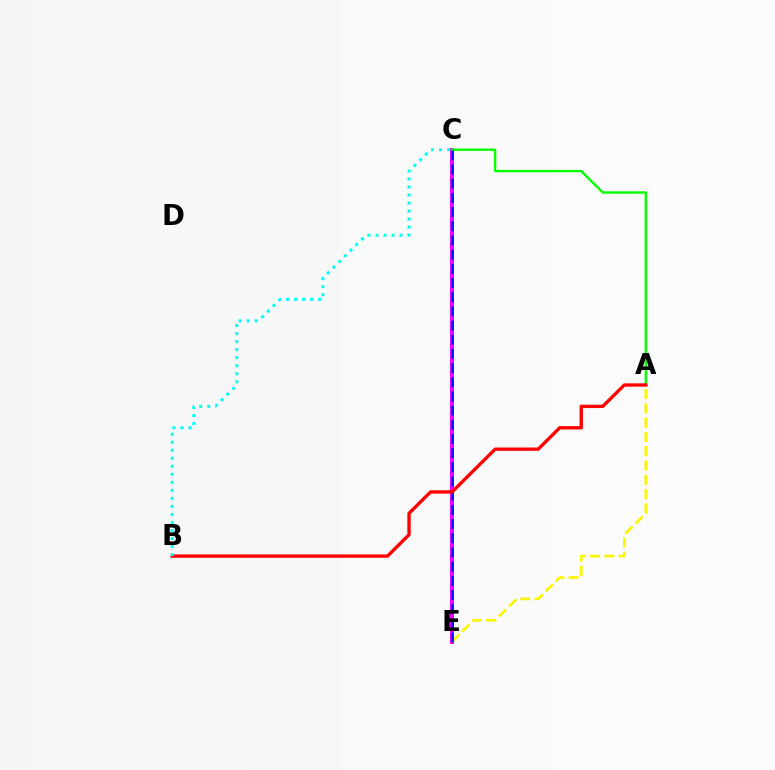{('C', 'E'): [{'color': '#ee00ff', 'line_style': 'solid', 'thickness': 2.86}, {'color': '#0010ff', 'line_style': 'dashed', 'thickness': 1.93}], ('A', 'C'): [{'color': '#08ff00', 'line_style': 'solid', 'thickness': 1.73}], ('A', 'E'): [{'color': '#fcf500', 'line_style': 'dashed', 'thickness': 1.94}], ('A', 'B'): [{'color': '#ff0000', 'line_style': 'solid', 'thickness': 2.4}], ('B', 'C'): [{'color': '#00fff6', 'line_style': 'dotted', 'thickness': 2.18}]}